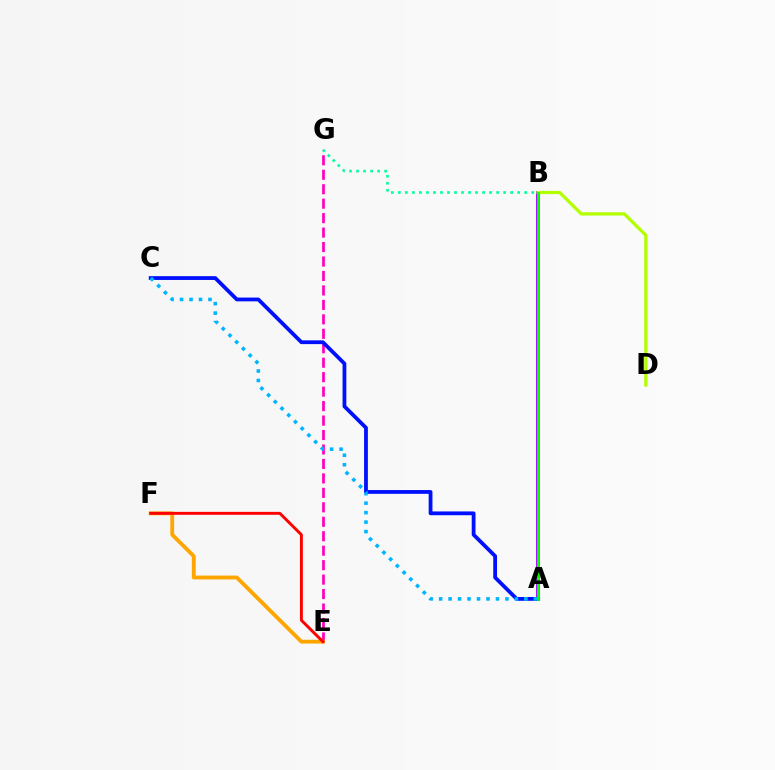{('A', 'B'): [{'color': '#9b00ff', 'line_style': 'solid', 'thickness': 2.76}, {'color': '#08ff00', 'line_style': 'solid', 'thickness': 2.05}], ('E', 'G'): [{'color': '#ff00bd', 'line_style': 'dashed', 'thickness': 1.96}], ('B', 'G'): [{'color': '#00ff9d', 'line_style': 'dotted', 'thickness': 1.91}], ('A', 'C'): [{'color': '#0010ff', 'line_style': 'solid', 'thickness': 2.73}, {'color': '#00b5ff', 'line_style': 'dotted', 'thickness': 2.57}], ('E', 'F'): [{'color': '#ffa500', 'line_style': 'solid', 'thickness': 2.75}, {'color': '#ff0000', 'line_style': 'solid', 'thickness': 2.1}], ('B', 'D'): [{'color': '#b3ff00', 'line_style': 'solid', 'thickness': 2.34}]}